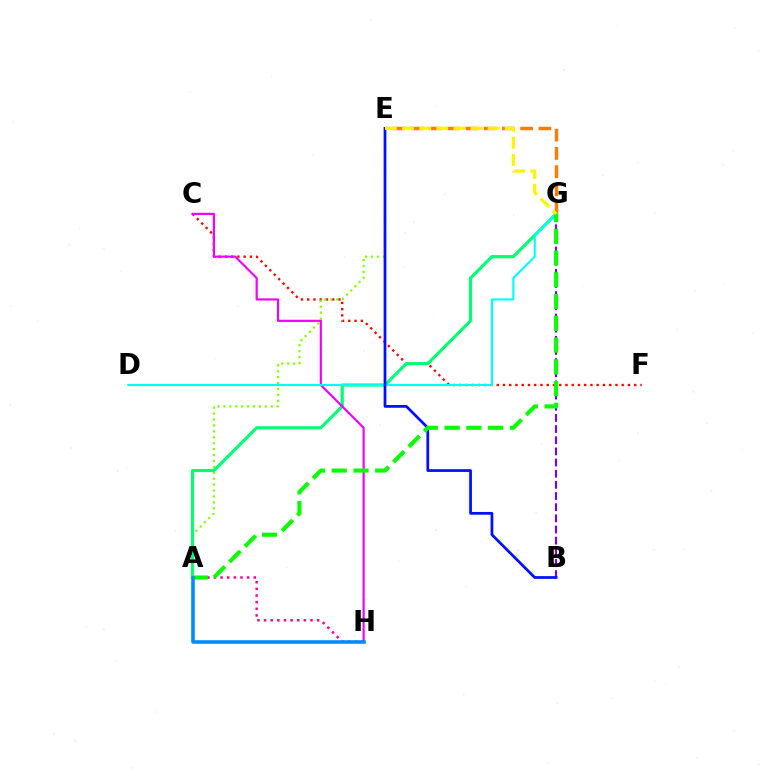{('C', 'F'): [{'color': '#ff0000', 'line_style': 'dotted', 'thickness': 1.7}], ('B', 'G'): [{'color': '#7200ff', 'line_style': 'dashed', 'thickness': 1.52}], ('E', 'G'): [{'color': '#ff7c00', 'line_style': 'dashed', 'thickness': 2.48}, {'color': '#fcf500', 'line_style': 'dashed', 'thickness': 2.32}], ('A', 'E'): [{'color': '#84ff00', 'line_style': 'dotted', 'thickness': 1.61}], ('A', 'G'): [{'color': '#00ff74', 'line_style': 'solid', 'thickness': 2.27}, {'color': '#08ff00', 'line_style': 'dashed', 'thickness': 2.96}], ('C', 'H'): [{'color': '#ee00ff', 'line_style': 'solid', 'thickness': 1.57}], ('A', 'H'): [{'color': '#ff0094', 'line_style': 'dotted', 'thickness': 1.8}, {'color': '#008cff', 'line_style': 'solid', 'thickness': 2.58}], ('D', 'G'): [{'color': '#00fff6', 'line_style': 'solid', 'thickness': 1.53}], ('B', 'E'): [{'color': '#0010ff', 'line_style': 'solid', 'thickness': 1.98}]}